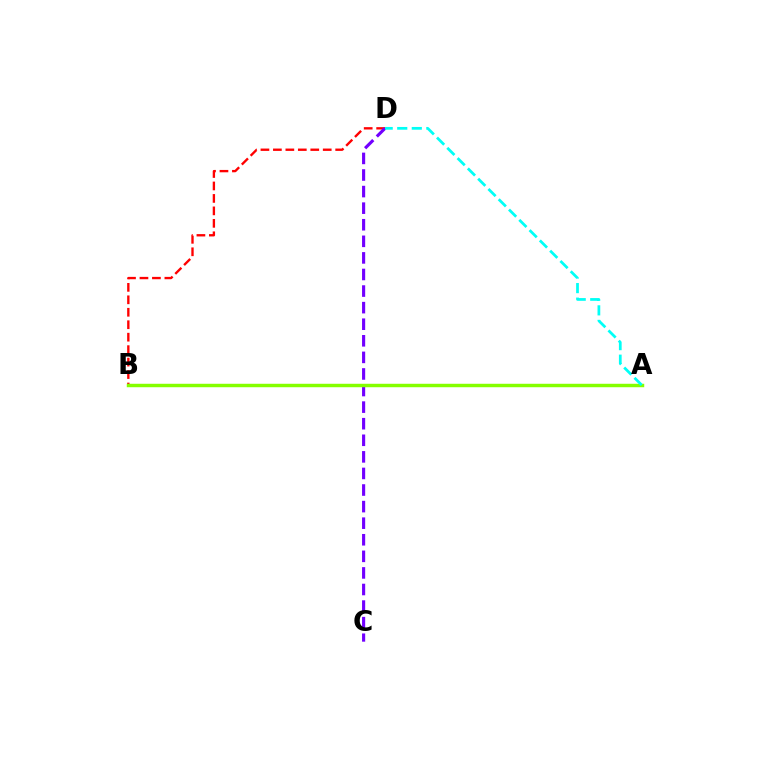{('B', 'D'): [{'color': '#ff0000', 'line_style': 'dashed', 'thickness': 1.69}], ('C', 'D'): [{'color': '#7200ff', 'line_style': 'dashed', 'thickness': 2.25}], ('A', 'B'): [{'color': '#84ff00', 'line_style': 'solid', 'thickness': 2.49}], ('A', 'D'): [{'color': '#00fff6', 'line_style': 'dashed', 'thickness': 1.98}]}